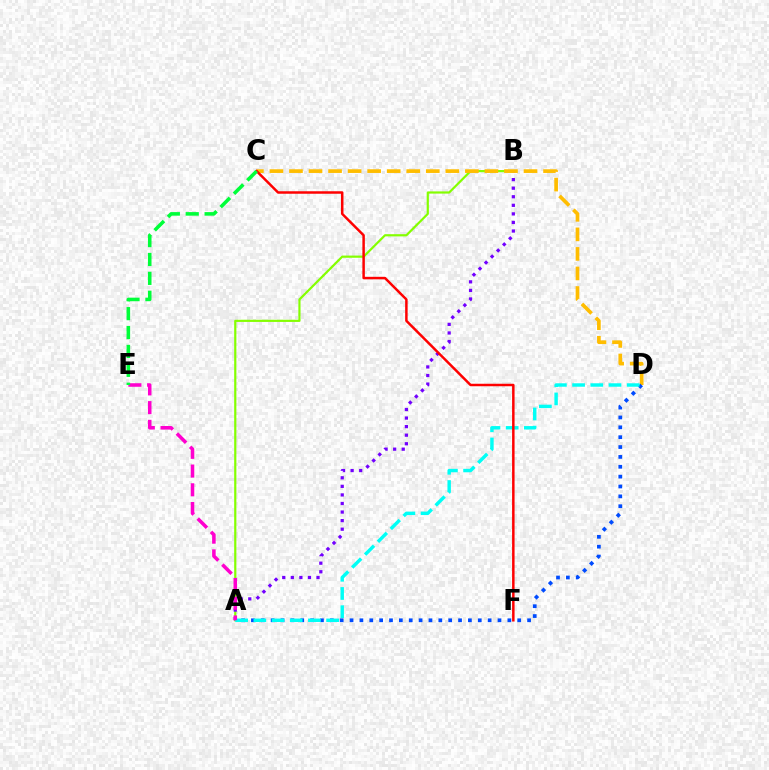{('A', 'B'): [{'color': '#84ff00', 'line_style': 'solid', 'thickness': 1.58}, {'color': '#7200ff', 'line_style': 'dotted', 'thickness': 2.33}], ('C', 'D'): [{'color': '#ffbd00', 'line_style': 'dashed', 'thickness': 2.66}], ('A', 'D'): [{'color': '#004bff', 'line_style': 'dotted', 'thickness': 2.68}, {'color': '#00fff6', 'line_style': 'dashed', 'thickness': 2.47}], ('A', 'E'): [{'color': '#ff00cf', 'line_style': 'dashed', 'thickness': 2.55}], ('C', 'F'): [{'color': '#ff0000', 'line_style': 'solid', 'thickness': 1.79}], ('C', 'E'): [{'color': '#00ff39', 'line_style': 'dashed', 'thickness': 2.57}]}